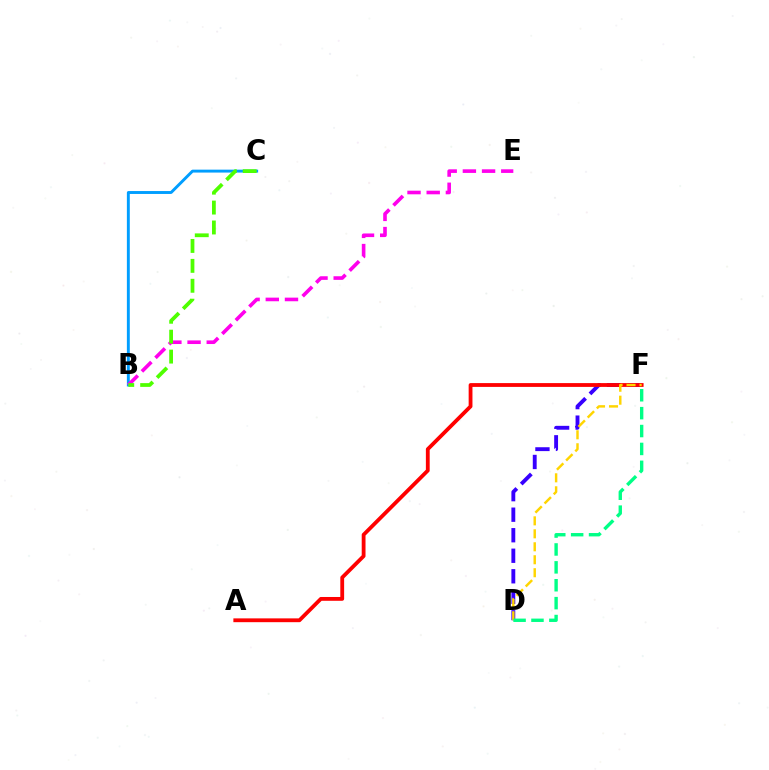{('D', 'F'): [{'color': '#3700ff', 'line_style': 'dashed', 'thickness': 2.79}, {'color': '#ffd500', 'line_style': 'dashed', 'thickness': 1.76}, {'color': '#00ff86', 'line_style': 'dashed', 'thickness': 2.43}], ('B', 'C'): [{'color': '#009eff', 'line_style': 'solid', 'thickness': 2.1}, {'color': '#4fff00', 'line_style': 'dashed', 'thickness': 2.71}], ('A', 'F'): [{'color': '#ff0000', 'line_style': 'solid', 'thickness': 2.74}], ('B', 'E'): [{'color': '#ff00ed', 'line_style': 'dashed', 'thickness': 2.61}]}